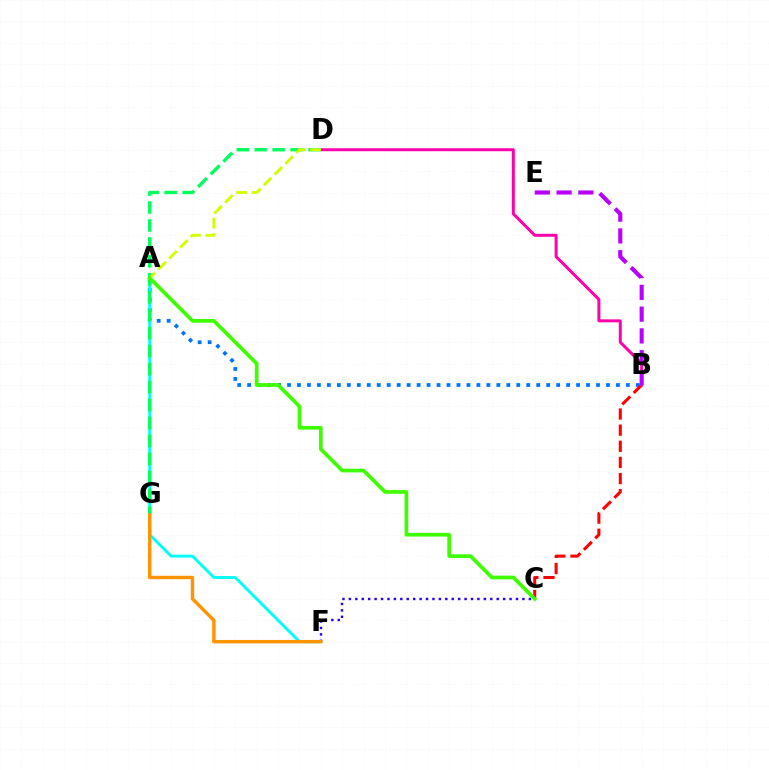{('A', 'B'): [{'color': '#0074ff', 'line_style': 'dotted', 'thickness': 2.71}], ('B', 'C'): [{'color': '#ff0000', 'line_style': 'dashed', 'thickness': 2.19}], ('A', 'F'): [{'color': '#00fff6', 'line_style': 'solid', 'thickness': 2.09}], ('C', 'F'): [{'color': '#2500ff', 'line_style': 'dotted', 'thickness': 1.75}], ('F', 'G'): [{'color': '#ff9400', 'line_style': 'solid', 'thickness': 2.46}], ('B', 'D'): [{'color': '#ff00ac', 'line_style': 'solid', 'thickness': 2.15}], ('B', 'E'): [{'color': '#b900ff', 'line_style': 'dashed', 'thickness': 2.96}], ('D', 'G'): [{'color': '#00ff5c', 'line_style': 'dashed', 'thickness': 2.44}], ('A', 'D'): [{'color': '#d1ff00', 'line_style': 'dashed', 'thickness': 2.08}], ('A', 'C'): [{'color': '#3dff00', 'line_style': 'solid', 'thickness': 2.66}]}